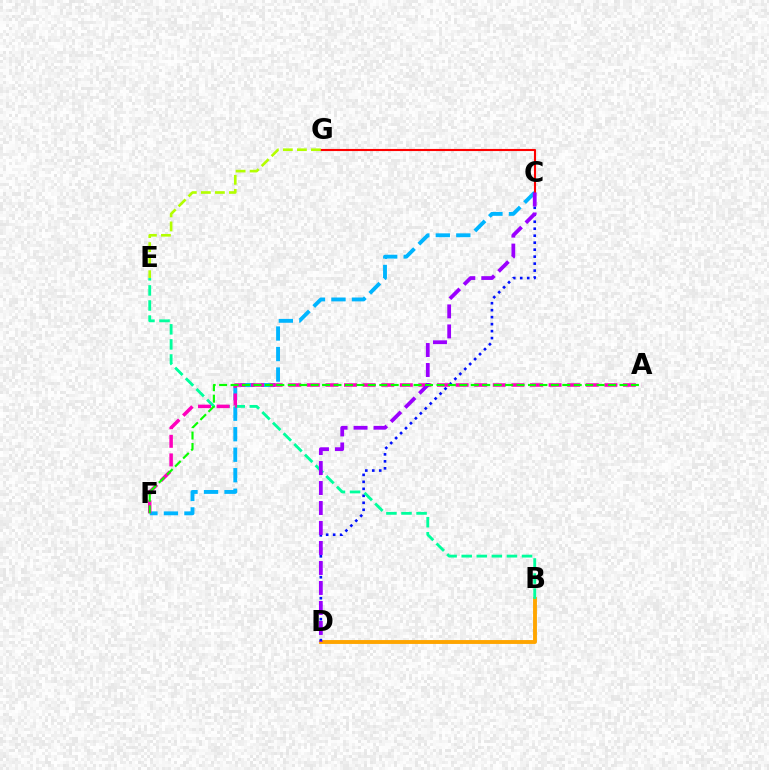{('B', 'D'): [{'color': '#ffa500', 'line_style': 'solid', 'thickness': 2.8}], ('C', 'F'): [{'color': '#00b5ff', 'line_style': 'dashed', 'thickness': 2.78}], ('C', 'D'): [{'color': '#0010ff', 'line_style': 'dotted', 'thickness': 1.9}, {'color': '#9b00ff', 'line_style': 'dashed', 'thickness': 2.72}], ('C', 'G'): [{'color': '#ff0000', 'line_style': 'solid', 'thickness': 1.52}], ('B', 'E'): [{'color': '#00ff9d', 'line_style': 'dashed', 'thickness': 2.05}], ('E', 'G'): [{'color': '#b3ff00', 'line_style': 'dashed', 'thickness': 1.91}], ('A', 'F'): [{'color': '#ff00bd', 'line_style': 'dashed', 'thickness': 2.53}, {'color': '#08ff00', 'line_style': 'dashed', 'thickness': 1.55}]}